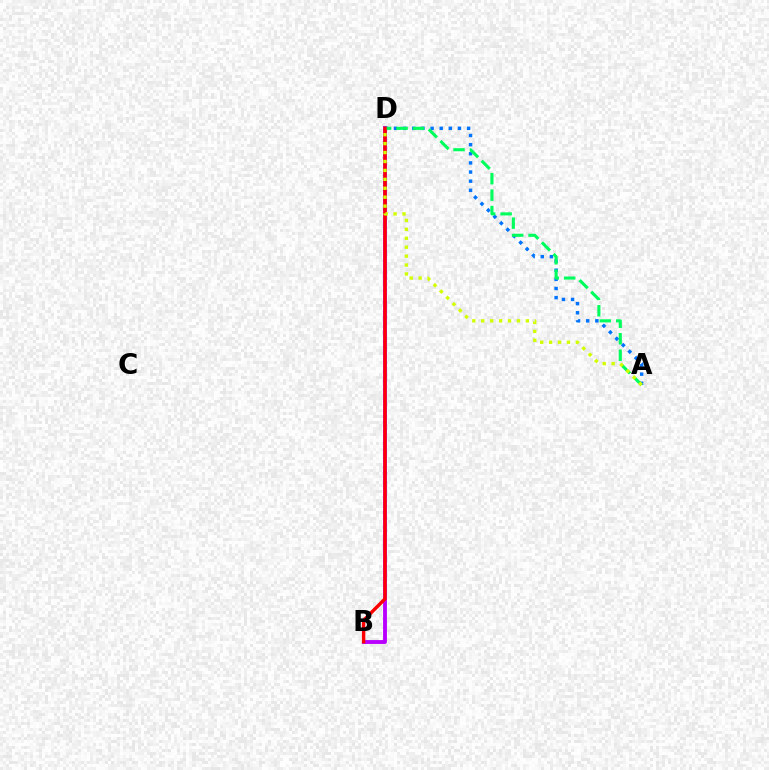{('B', 'D'): [{'color': '#b900ff', 'line_style': 'solid', 'thickness': 2.78}, {'color': '#ff0000', 'line_style': 'solid', 'thickness': 2.45}], ('A', 'D'): [{'color': '#0074ff', 'line_style': 'dotted', 'thickness': 2.48}, {'color': '#00ff5c', 'line_style': 'dashed', 'thickness': 2.24}, {'color': '#d1ff00', 'line_style': 'dotted', 'thickness': 2.42}]}